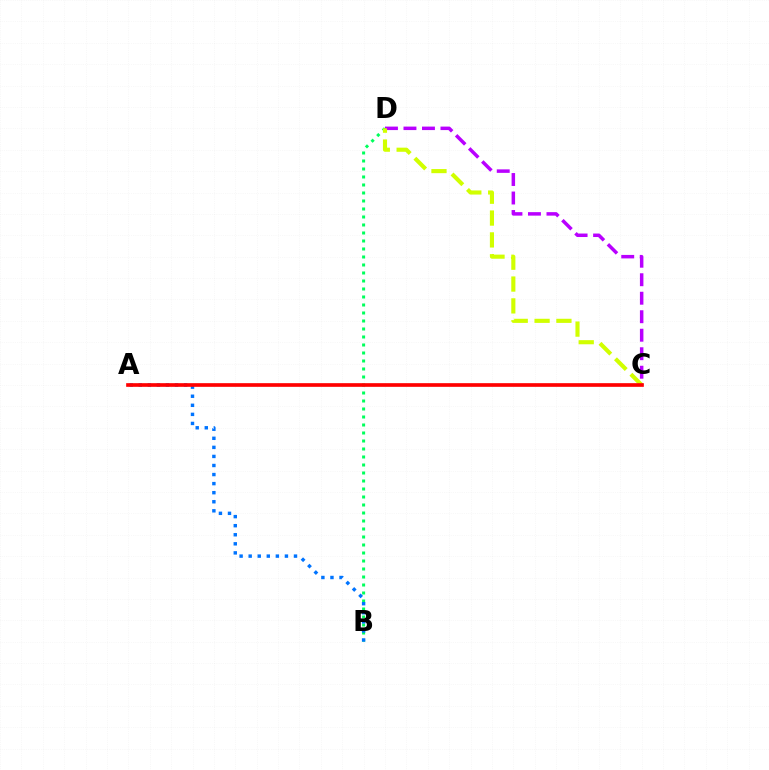{('C', 'D'): [{'color': '#b900ff', 'line_style': 'dashed', 'thickness': 2.51}, {'color': '#d1ff00', 'line_style': 'dashed', 'thickness': 2.97}], ('B', 'D'): [{'color': '#00ff5c', 'line_style': 'dotted', 'thickness': 2.17}], ('A', 'B'): [{'color': '#0074ff', 'line_style': 'dotted', 'thickness': 2.46}], ('A', 'C'): [{'color': '#ff0000', 'line_style': 'solid', 'thickness': 2.64}]}